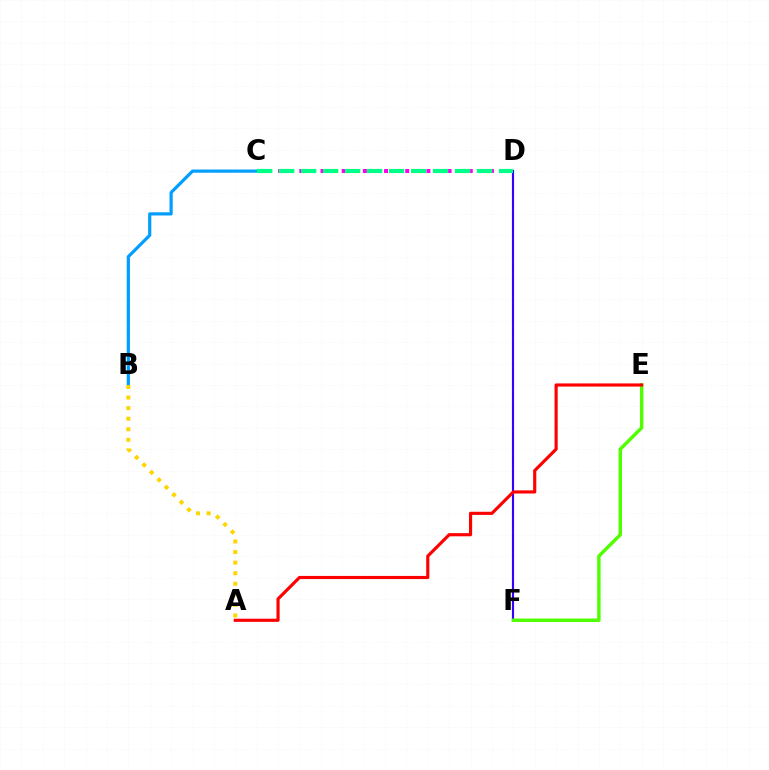{('B', 'C'): [{'color': '#009eff', 'line_style': 'solid', 'thickness': 2.3}], ('A', 'B'): [{'color': '#ffd500', 'line_style': 'dotted', 'thickness': 2.87}], ('D', 'F'): [{'color': '#3700ff', 'line_style': 'solid', 'thickness': 1.55}], ('C', 'D'): [{'color': '#ff00ed', 'line_style': 'dotted', 'thickness': 2.88}, {'color': '#00ff86', 'line_style': 'dashed', 'thickness': 2.99}], ('E', 'F'): [{'color': '#4fff00', 'line_style': 'solid', 'thickness': 2.46}], ('A', 'E'): [{'color': '#ff0000', 'line_style': 'solid', 'thickness': 2.27}]}